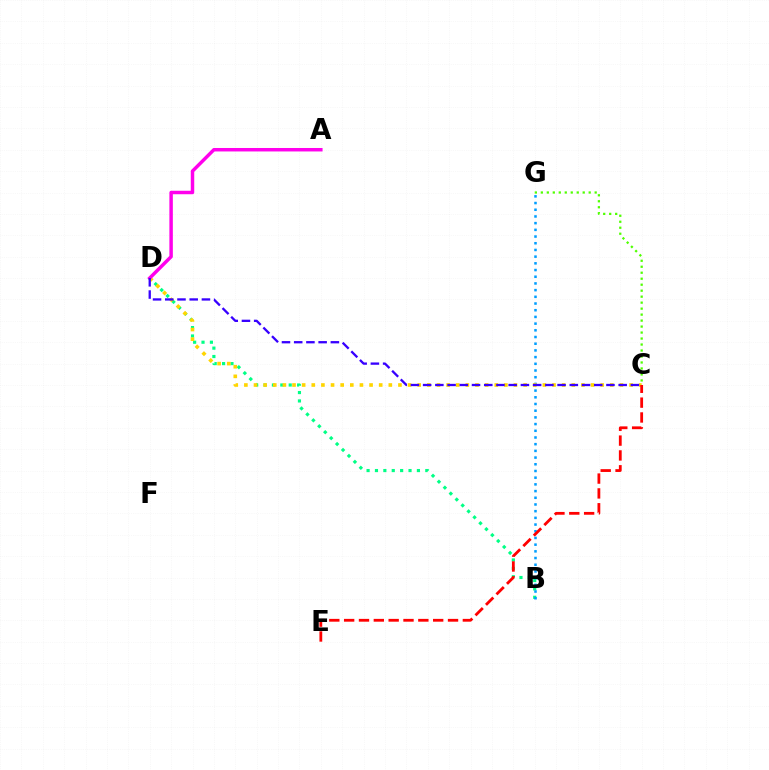{('C', 'G'): [{'color': '#4fff00', 'line_style': 'dotted', 'thickness': 1.63}], ('B', 'D'): [{'color': '#00ff86', 'line_style': 'dotted', 'thickness': 2.28}], ('B', 'G'): [{'color': '#009eff', 'line_style': 'dotted', 'thickness': 1.82}], ('C', 'D'): [{'color': '#ffd500', 'line_style': 'dotted', 'thickness': 2.62}, {'color': '#3700ff', 'line_style': 'dashed', 'thickness': 1.66}], ('A', 'D'): [{'color': '#ff00ed', 'line_style': 'solid', 'thickness': 2.5}], ('C', 'E'): [{'color': '#ff0000', 'line_style': 'dashed', 'thickness': 2.02}]}